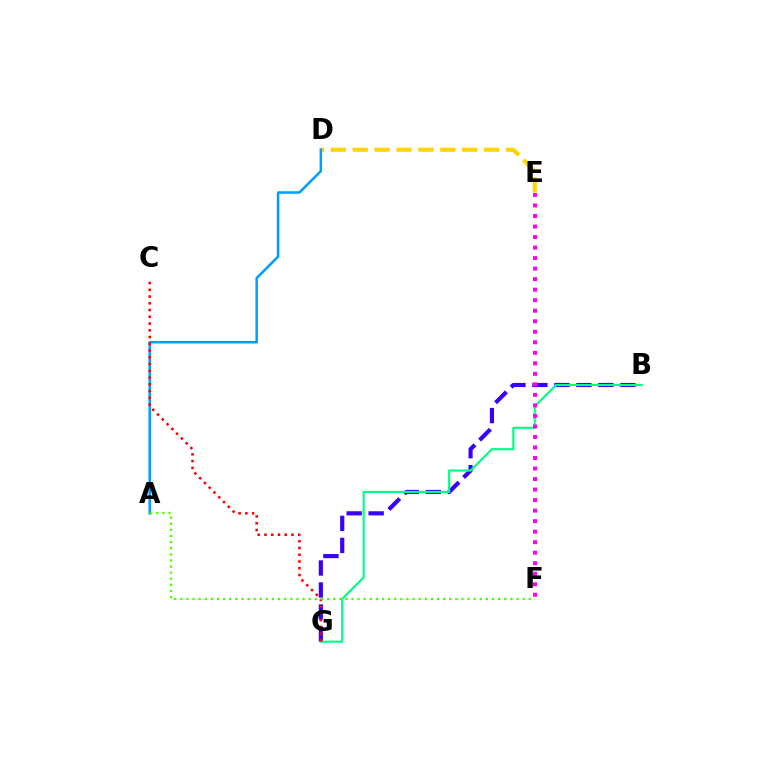{('B', 'G'): [{'color': '#3700ff', 'line_style': 'dashed', 'thickness': 2.99}, {'color': '#00ff86', 'line_style': 'solid', 'thickness': 1.57}], ('D', 'E'): [{'color': '#ffd500', 'line_style': 'dashed', 'thickness': 2.98}], ('A', 'D'): [{'color': '#009eff', 'line_style': 'solid', 'thickness': 1.81}], ('C', 'G'): [{'color': '#ff0000', 'line_style': 'dotted', 'thickness': 1.83}], ('E', 'F'): [{'color': '#ff00ed', 'line_style': 'dotted', 'thickness': 2.86}], ('A', 'F'): [{'color': '#4fff00', 'line_style': 'dotted', 'thickness': 1.66}]}